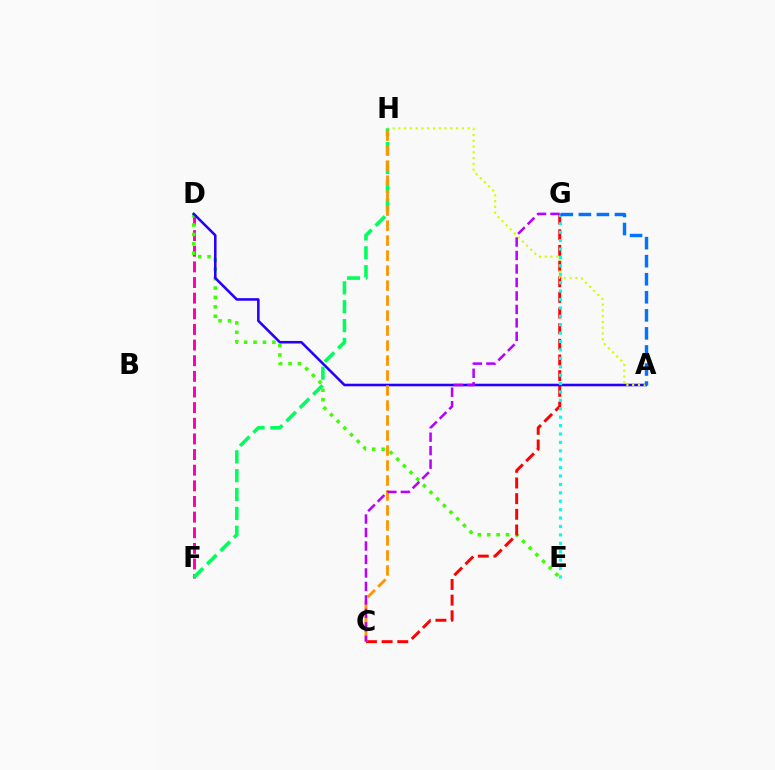{('D', 'F'): [{'color': '#ff00ac', 'line_style': 'dashed', 'thickness': 2.12}], ('D', 'E'): [{'color': '#3dff00', 'line_style': 'dotted', 'thickness': 2.55}], ('C', 'G'): [{'color': '#ff0000', 'line_style': 'dashed', 'thickness': 2.13}, {'color': '#b900ff', 'line_style': 'dashed', 'thickness': 1.83}], ('A', 'D'): [{'color': '#2500ff', 'line_style': 'solid', 'thickness': 1.84}], ('A', 'H'): [{'color': '#d1ff00', 'line_style': 'dotted', 'thickness': 1.57}], ('E', 'G'): [{'color': '#00fff6', 'line_style': 'dotted', 'thickness': 2.28}], ('A', 'G'): [{'color': '#0074ff', 'line_style': 'dashed', 'thickness': 2.45}], ('F', 'H'): [{'color': '#00ff5c', 'line_style': 'dashed', 'thickness': 2.56}], ('C', 'H'): [{'color': '#ff9400', 'line_style': 'dashed', 'thickness': 2.04}]}